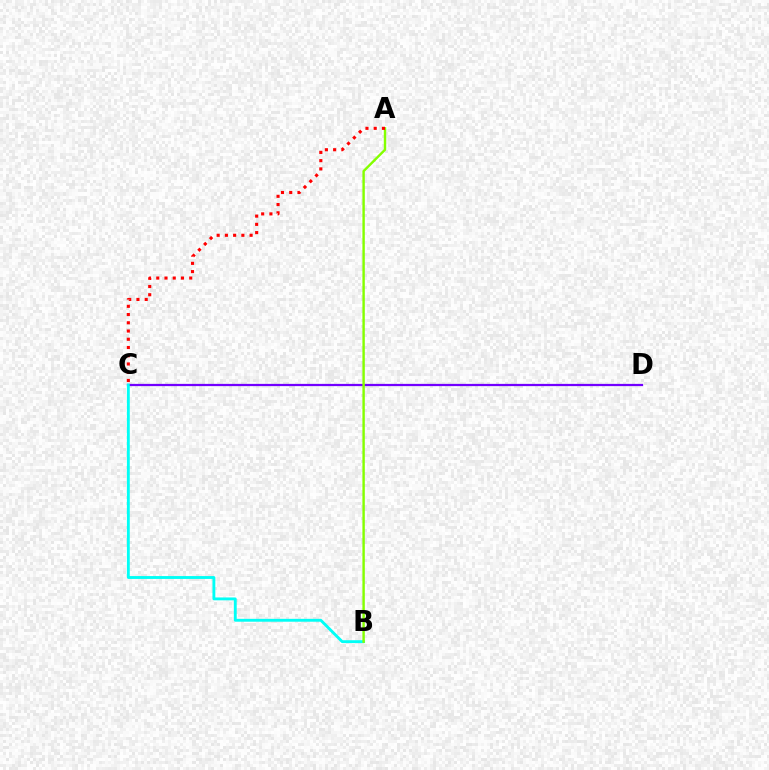{('C', 'D'): [{'color': '#7200ff', 'line_style': 'solid', 'thickness': 1.62}], ('B', 'C'): [{'color': '#00fff6', 'line_style': 'solid', 'thickness': 2.06}], ('A', 'B'): [{'color': '#84ff00', 'line_style': 'solid', 'thickness': 1.74}], ('A', 'C'): [{'color': '#ff0000', 'line_style': 'dotted', 'thickness': 2.24}]}